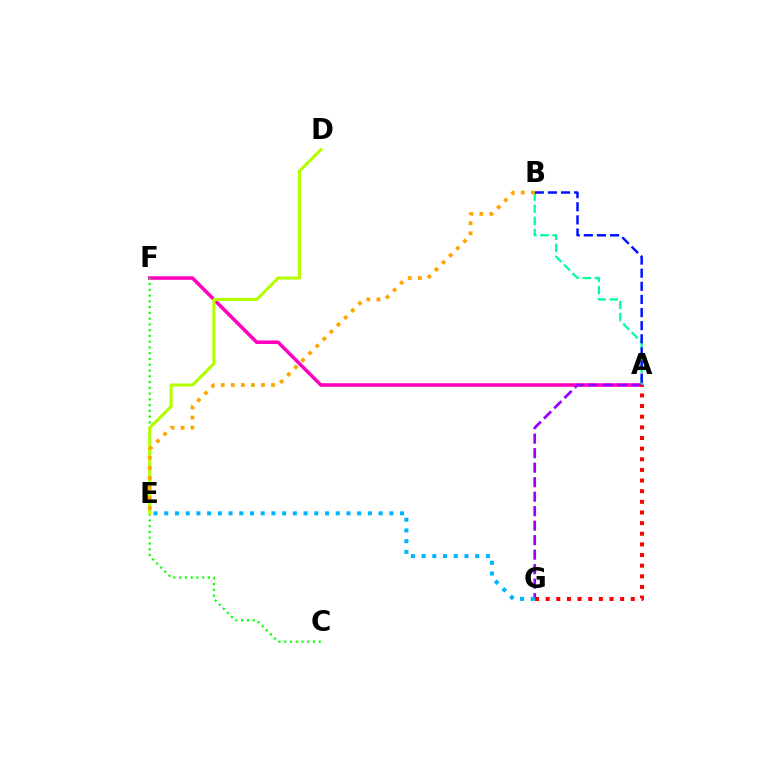{('A', 'F'): [{'color': '#ff00bd', 'line_style': 'solid', 'thickness': 2.55}], ('A', 'B'): [{'color': '#00ff9d', 'line_style': 'dashed', 'thickness': 1.64}, {'color': '#0010ff', 'line_style': 'dashed', 'thickness': 1.78}], ('C', 'F'): [{'color': '#08ff00', 'line_style': 'dotted', 'thickness': 1.57}], ('A', 'G'): [{'color': '#9b00ff', 'line_style': 'dashed', 'thickness': 1.97}, {'color': '#ff0000', 'line_style': 'dotted', 'thickness': 2.89}], ('D', 'E'): [{'color': '#b3ff00', 'line_style': 'solid', 'thickness': 2.22}], ('B', 'E'): [{'color': '#ffa500', 'line_style': 'dotted', 'thickness': 2.73}], ('E', 'G'): [{'color': '#00b5ff', 'line_style': 'dotted', 'thickness': 2.91}]}